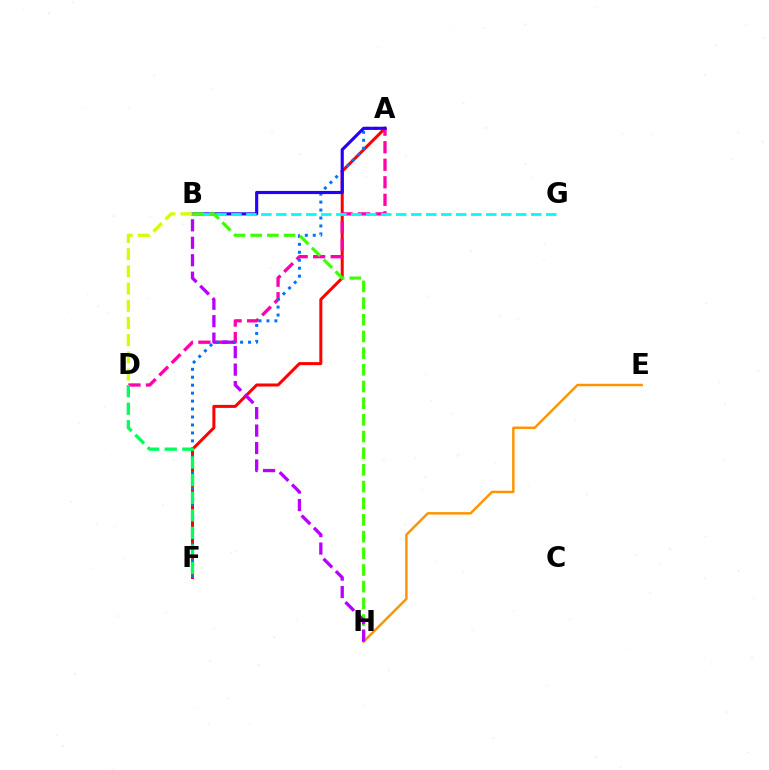{('A', 'F'): [{'color': '#ff0000', 'line_style': 'solid', 'thickness': 2.17}, {'color': '#0074ff', 'line_style': 'dotted', 'thickness': 2.16}], ('A', 'D'): [{'color': '#ff00ac', 'line_style': 'dashed', 'thickness': 2.38}], ('E', 'H'): [{'color': '#ff9400', 'line_style': 'solid', 'thickness': 1.78}], ('D', 'F'): [{'color': '#00ff5c', 'line_style': 'dashed', 'thickness': 2.39}], ('A', 'B'): [{'color': '#2500ff', 'line_style': 'solid', 'thickness': 2.26}], ('B', 'G'): [{'color': '#00fff6', 'line_style': 'dashed', 'thickness': 2.04}], ('B', 'H'): [{'color': '#3dff00', 'line_style': 'dashed', 'thickness': 2.27}, {'color': '#b900ff', 'line_style': 'dashed', 'thickness': 2.37}], ('B', 'D'): [{'color': '#d1ff00', 'line_style': 'dashed', 'thickness': 2.34}]}